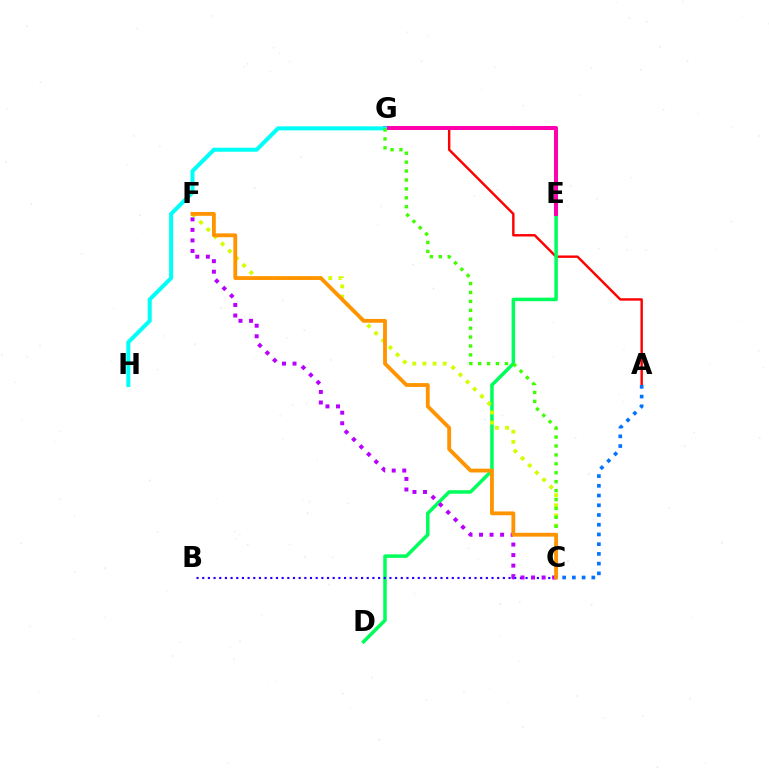{('A', 'G'): [{'color': '#ff0000', 'line_style': 'solid', 'thickness': 1.74}], ('D', 'E'): [{'color': '#00ff5c', 'line_style': 'solid', 'thickness': 2.53}], ('C', 'F'): [{'color': '#d1ff00', 'line_style': 'dotted', 'thickness': 2.76}, {'color': '#b900ff', 'line_style': 'dotted', 'thickness': 2.86}, {'color': '#ff9400', 'line_style': 'solid', 'thickness': 2.75}], ('B', 'C'): [{'color': '#2500ff', 'line_style': 'dotted', 'thickness': 1.54}], ('E', 'G'): [{'color': '#ff00ac', 'line_style': 'solid', 'thickness': 2.89}], ('G', 'H'): [{'color': '#00fff6', 'line_style': 'solid', 'thickness': 2.9}], ('C', 'G'): [{'color': '#3dff00', 'line_style': 'dotted', 'thickness': 2.42}], ('A', 'C'): [{'color': '#0074ff', 'line_style': 'dotted', 'thickness': 2.64}]}